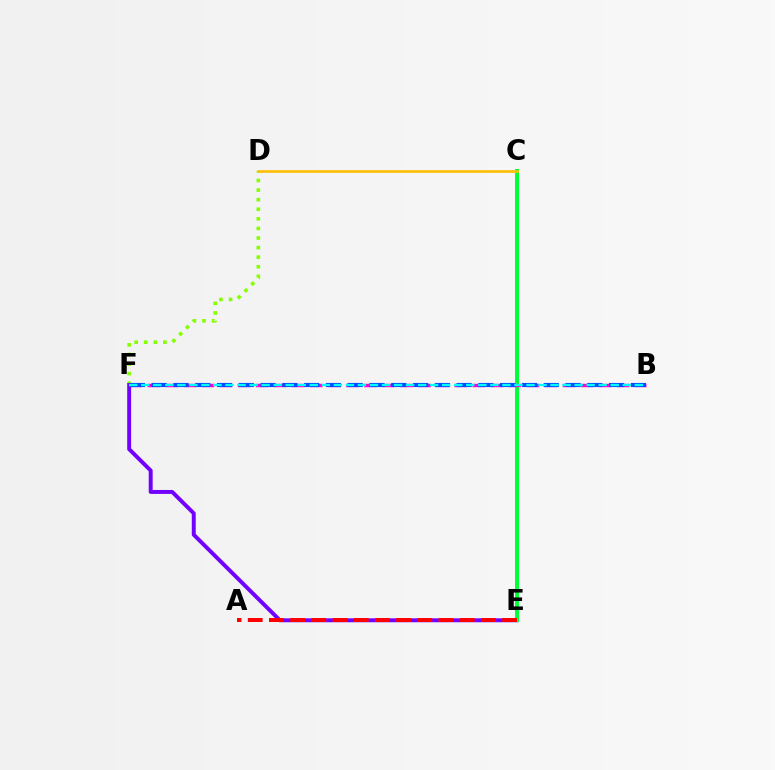{('D', 'F'): [{'color': '#84ff00', 'line_style': 'dotted', 'thickness': 2.6}], ('E', 'F'): [{'color': '#7200ff', 'line_style': 'solid', 'thickness': 2.84}], ('C', 'E'): [{'color': '#00ff39', 'line_style': 'solid', 'thickness': 2.91}], ('B', 'F'): [{'color': '#ff00cf', 'line_style': 'dashed', 'thickness': 2.45}, {'color': '#004bff', 'line_style': 'dashed', 'thickness': 2.96}, {'color': '#00fff6', 'line_style': 'dashed', 'thickness': 1.64}], ('C', 'D'): [{'color': '#ffbd00', 'line_style': 'solid', 'thickness': 1.88}], ('A', 'E'): [{'color': '#ff0000', 'line_style': 'dashed', 'thickness': 2.88}]}